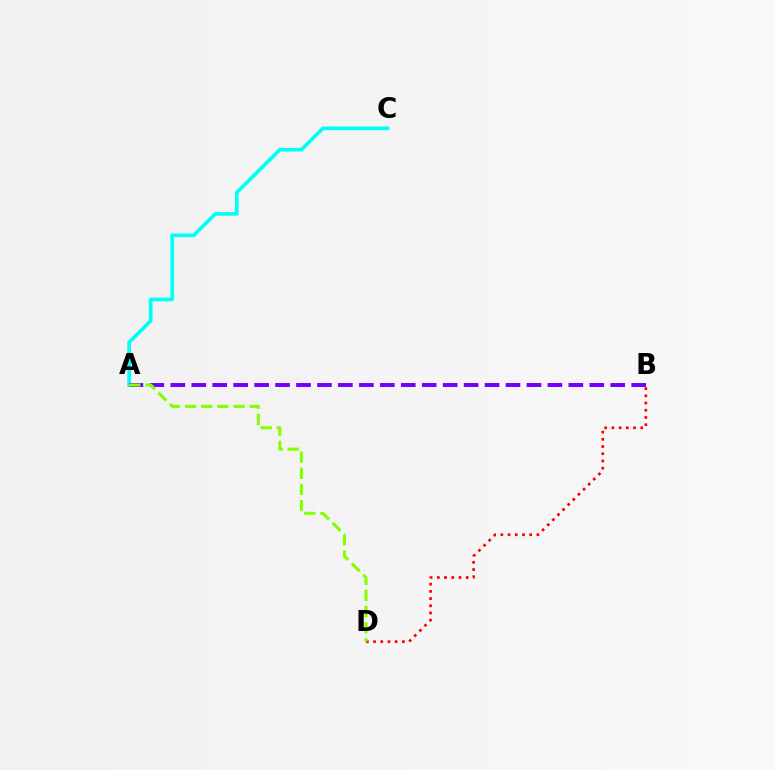{('A', 'C'): [{'color': '#00fff6', 'line_style': 'solid', 'thickness': 2.64}], ('B', 'D'): [{'color': '#ff0000', 'line_style': 'dotted', 'thickness': 1.96}], ('A', 'B'): [{'color': '#7200ff', 'line_style': 'dashed', 'thickness': 2.85}], ('A', 'D'): [{'color': '#84ff00', 'line_style': 'dashed', 'thickness': 2.19}]}